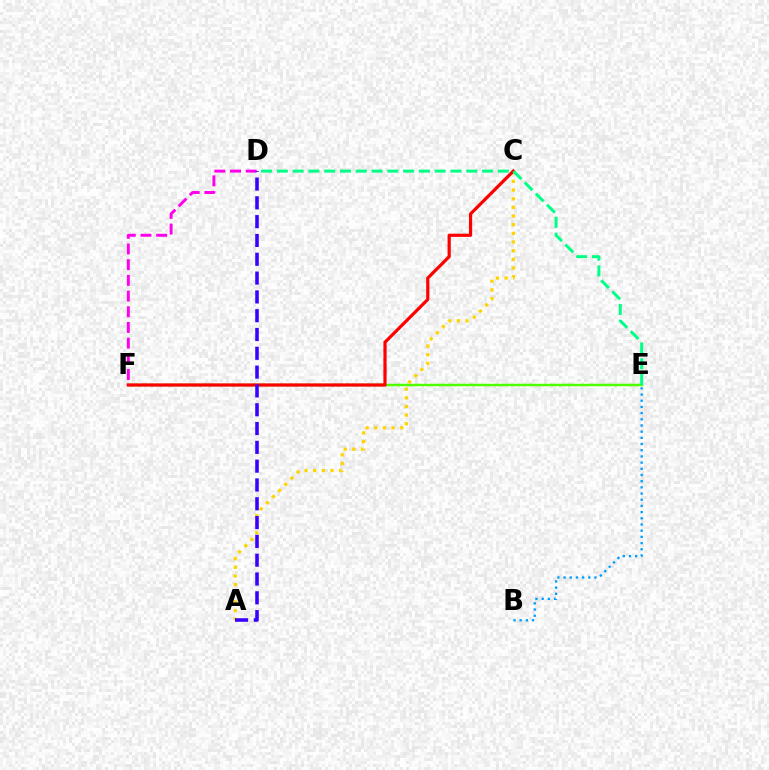{('E', 'F'): [{'color': '#4fff00', 'line_style': 'solid', 'thickness': 1.77}], ('B', 'E'): [{'color': '#009eff', 'line_style': 'dotted', 'thickness': 1.68}], ('A', 'C'): [{'color': '#ffd500', 'line_style': 'dotted', 'thickness': 2.35}], ('C', 'F'): [{'color': '#ff0000', 'line_style': 'solid', 'thickness': 2.31}], ('D', 'E'): [{'color': '#00ff86', 'line_style': 'dashed', 'thickness': 2.14}], ('D', 'F'): [{'color': '#ff00ed', 'line_style': 'dashed', 'thickness': 2.13}], ('A', 'D'): [{'color': '#3700ff', 'line_style': 'dashed', 'thickness': 2.56}]}